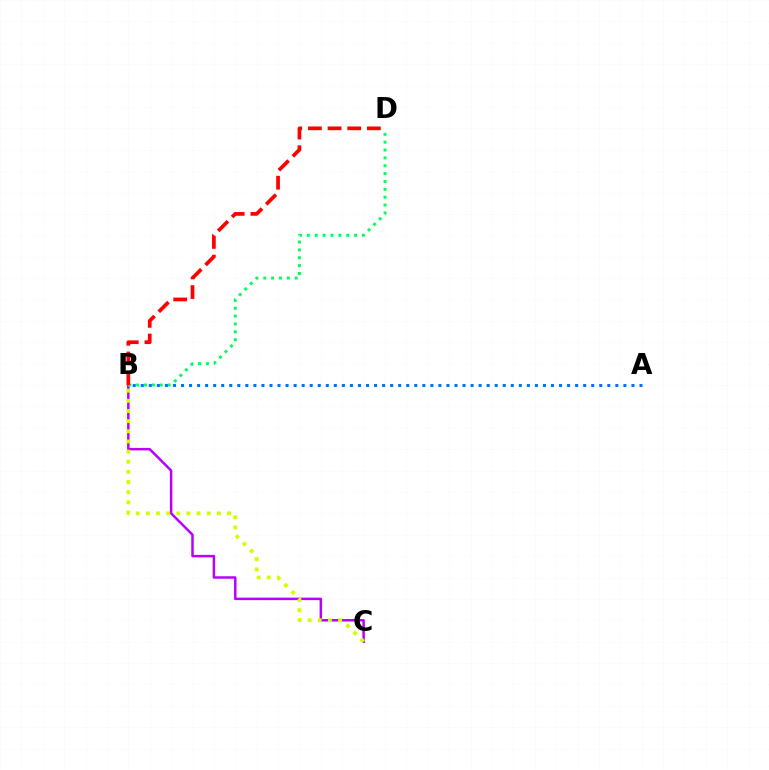{('B', 'C'): [{'color': '#b900ff', 'line_style': 'solid', 'thickness': 1.79}, {'color': '#d1ff00', 'line_style': 'dotted', 'thickness': 2.76}], ('B', 'D'): [{'color': '#00ff5c', 'line_style': 'dotted', 'thickness': 2.13}, {'color': '#ff0000', 'line_style': 'dashed', 'thickness': 2.67}], ('A', 'B'): [{'color': '#0074ff', 'line_style': 'dotted', 'thickness': 2.19}]}